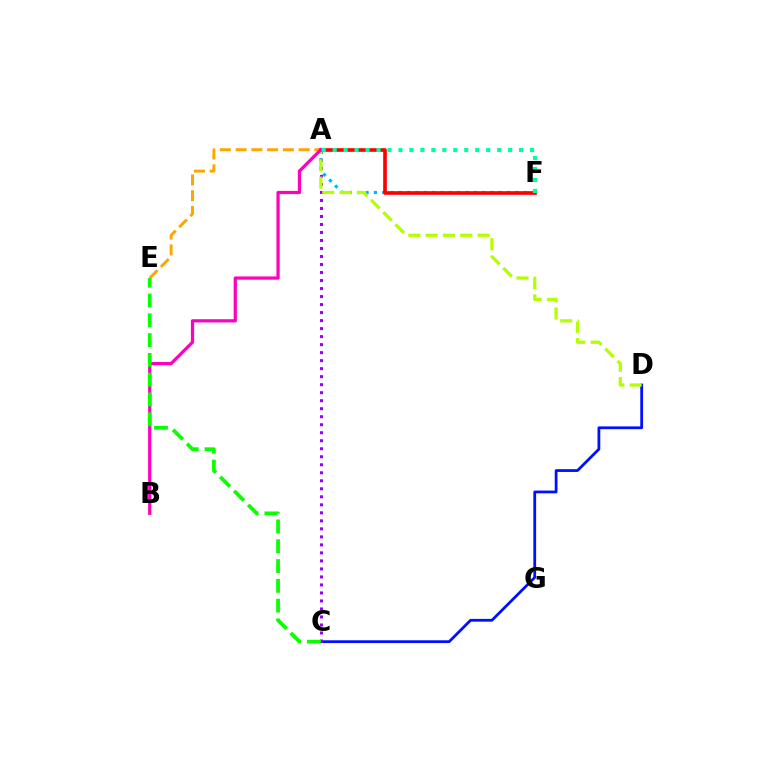{('C', 'D'): [{'color': '#0010ff', 'line_style': 'solid', 'thickness': 2.0}], ('A', 'C'): [{'color': '#9b00ff', 'line_style': 'dotted', 'thickness': 2.18}], ('A', 'F'): [{'color': '#00b5ff', 'line_style': 'dotted', 'thickness': 2.26}, {'color': '#ff0000', 'line_style': 'solid', 'thickness': 2.63}, {'color': '#00ff9d', 'line_style': 'dotted', 'thickness': 2.98}], ('A', 'E'): [{'color': '#ffa500', 'line_style': 'dashed', 'thickness': 2.14}], ('A', 'D'): [{'color': '#b3ff00', 'line_style': 'dashed', 'thickness': 2.35}], ('A', 'B'): [{'color': '#ff00bd', 'line_style': 'solid', 'thickness': 2.32}], ('C', 'E'): [{'color': '#08ff00', 'line_style': 'dashed', 'thickness': 2.69}]}